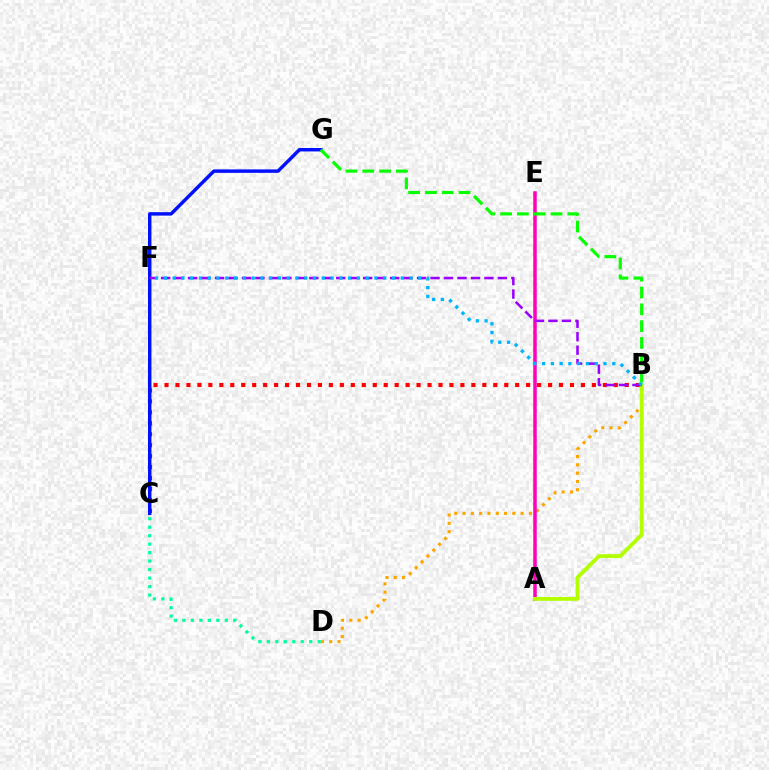{('B', 'C'): [{'color': '#ff0000', 'line_style': 'dotted', 'thickness': 2.98}], ('C', 'G'): [{'color': '#0010ff', 'line_style': 'solid', 'thickness': 2.48}], ('B', 'D'): [{'color': '#ffa500', 'line_style': 'dotted', 'thickness': 2.25}], ('A', 'E'): [{'color': '#ff00bd', 'line_style': 'solid', 'thickness': 2.53}], ('C', 'D'): [{'color': '#00ff9d', 'line_style': 'dotted', 'thickness': 2.3}], ('A', 'B'): [{'color': '#b3ff00', 'line_style': 'solid', 'thickness': 2.78}], ('B', 'F'): [{'color': '#9b00ff', 'line_style': 'dashed', 'thickness': 1.83}, {'color': '#00b5ff', 'line_style': 'dotted', 'thickness': 2.38}], ('B', 'G'): [{'color': '#08ff00', 'line_style': 'dashed', 'thickness': 2.28}]}